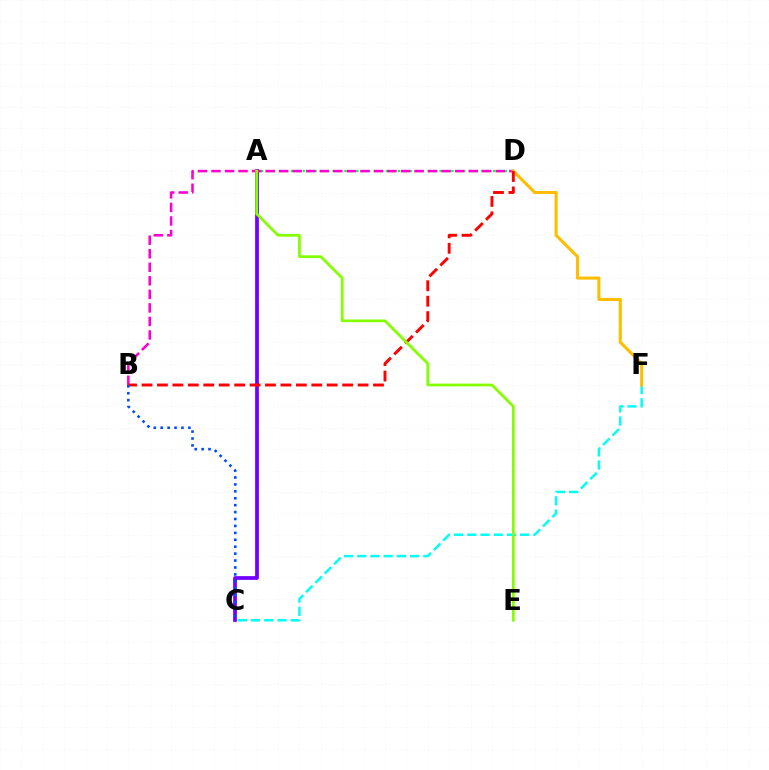{('A', 'C'): [{'color': '#7200ff', 'line_style': 'solid', 'thickness': 2.69}], ('A', 'D'): [{'color': '#00ff39', 'line_style': 'dotted', 'thickness': 1.62}], ('B', 'D'): [{'color': '#ff00cf', 'line_style': 'dashed', 'thickness': 1.84}, {'color': '#ff0000', 'line_style': 'dashed', 'thickness': 2.1}], ('C', 'F'): [{'color': '#00fff6', 'line_style': 'dashed', 'thickness': 1.79}], ('D', 'F'): [{'color': '#ffbd00', 'line_style': 'solid', 'thickness': 2.21}], ('A', 'E'): [{'color': '#84ff00', 'line_style': 'solid', 'thickness': 1.98}], ('B', 'C'): [{'color': '#004bff', 'line_style': 'dotted', 'thickness': 1.88}]}